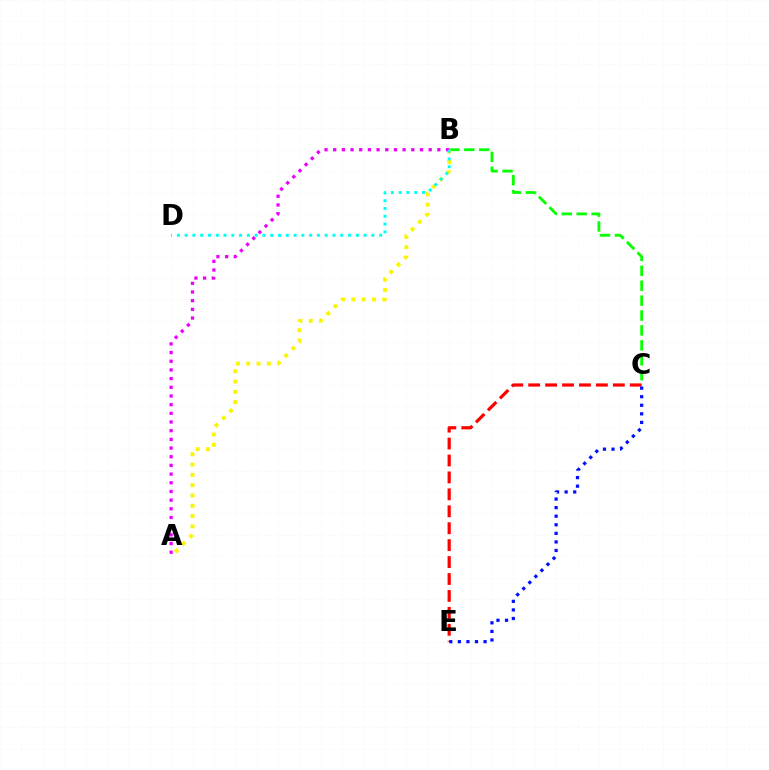{('C', 'E'): [{'color': '#ff0000', 'line_style': 'dashed', 'thickness': 2.3}, {'color': '#0010ff', 'line_style': 'dotted', 'thickness': 2.33}], ('B', 'C'): [{'color': '#08ff00', 'line_style': 'dashed', 'thickness': 2.03}], ('A', 'B'): [{'color': '#fcf500', 'line_style': 'dotted', 'thickness': 2.8}, {'color': '#ee00ff', 'line_style': 'dotted', 'thickness': 2.36}], ('B', 'D'): [{'color': '#00fff6', 'line_style': 'dotted', 'thickness': 2.11}]}